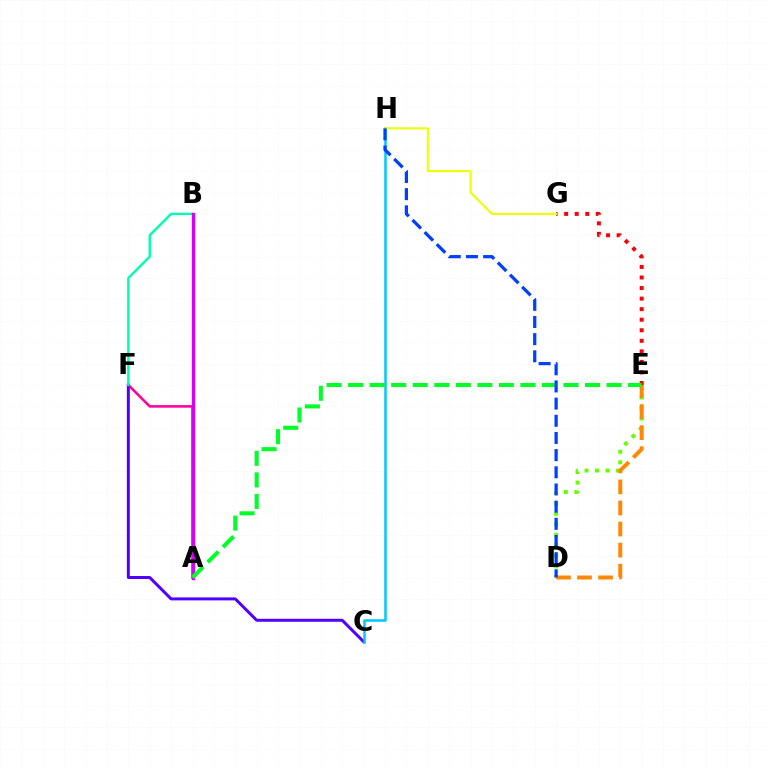{('A', 'F'): [{'color': '#ff00a0', 'line_style': 'solid', 'thickness': 1.84}], ('D', 'E'): [{'color': '#66ff00', 'line_style': 'dotted', 'thickness': 2.86}, {'color': '#ff8800', 'line_style': 'dashed', 'thickness': 2.86}], ('C', 'F'): [{'color': '#4f00ff', 'line_style': 'solid', 'thickness': 2.15}], ('C', 'H'): [{'color': '#00c7ff', 'line_style': 'solid', 'thickness': 1.81}], ('E', 'G'): [{'color': '#ff0000', 'line_style': 'dotted', 'thickness': 2.87}], ('B', 'F'): [{'color': '#00ffaf', 'line_style': 'solid', 'thickness': 1.72}], ('A', 'B'): [{'color': '#d600ff', 'line_style': 'solid', 'thickness': 2.41}], ('A', 'E'): [{'color': '#00ff27', 'line_style': 'dashed', 'thickness': 2.93}], ('G', 'H'): [{'color': '#eeff00', 'line_style': 'solid', 'thickness': 1.51}], ('D', 'H'): [{'color': '#003fff', 'line_style': 'dashed', 'thickness': 2.33}]}